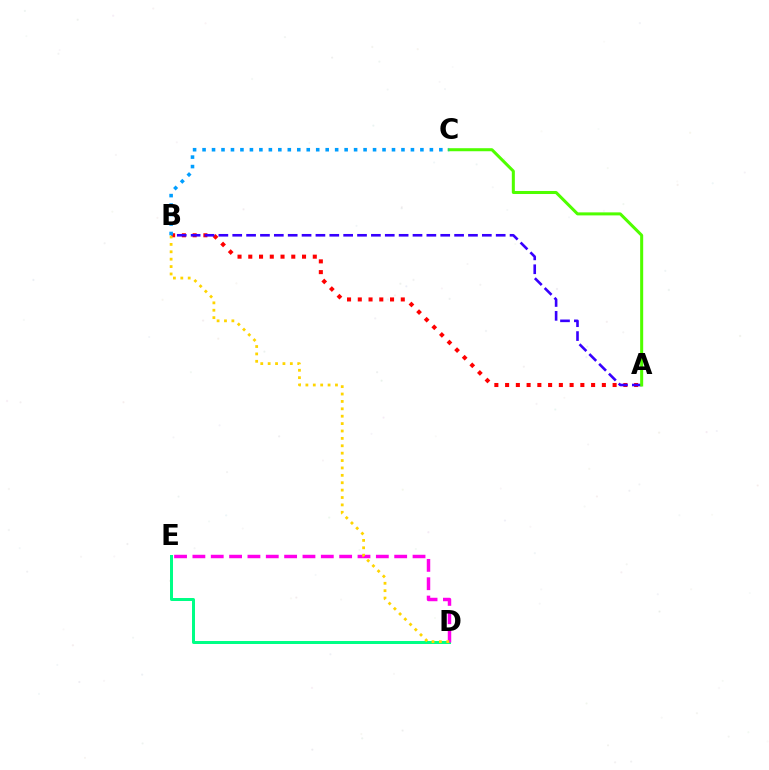{('A', 'B'): [{'color': '#ff0000', 'line_style': 'dotted', 'thickness': 2.92}, {'color': '#3700ff', 'line_style': 'dashed', 'thickness': 1.88}], ('D', 'E'): [{'color': '#00ff86', 'line_style': 'solid', 'thickness': 2.15}, {'color': '#ff00ed', 'line_style': 'dashed', 'thickness': 2.49}], ('A', 'C'): [{'color': '#4fff00', 'line_style': 'solid', 'thickness': 2.18}], ('B', 'C'): [{'color': '#009eff', 'line_style': 'dotted', 'thickness': 2.57}], ('B', 'D'): [{'color': '#ffd500', 'line_style': 'dotted', 'thickness': 2.01}]}